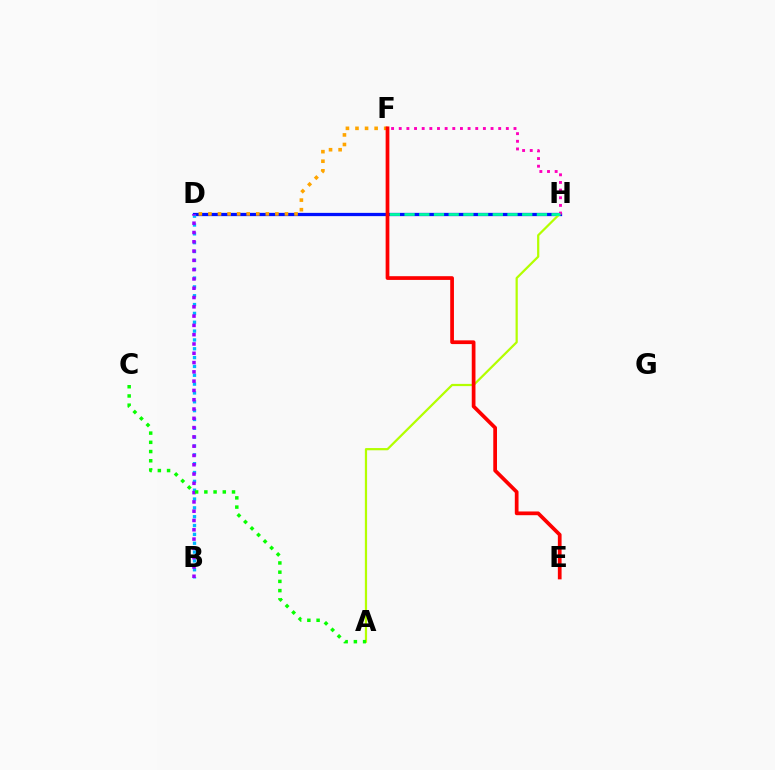{('D', 'H'): [{'color': '#0010ff', 'line_style': 'solid', 'thickness': 2.35}], ('B', 'D'): [{'color': '#00b5ff', 'line_style': 'dotted', 'thickness': 2.4}, {'color': '#9b00ff', 'line_style': 'dotted', 'thickness': 2.52}], ('A', 'H'): [{'color': '#b3ff00', 'line_style': 'solid', 'thickness': 1.6}], ('F', 'H'): [{'color': '#ff00bd', 'line_style': 'dotted', 'thickness': 2.08}, {'color': '#00ff9d', 'line_style': 'dashed', 'thickness': 2.0}], ('D', 'F'): [{'color': '#ffa500', 'line_style': 'dotted', 'thickness': 2.6}], ('E', 'F'): [{'color': '#ff0000', 'line_style': 'solid', 'thickness': 2.68}], ('A', 'C'): [{'color': '#08ff00', 'line_style': 'dotted', 'thickness': 2.51}]}